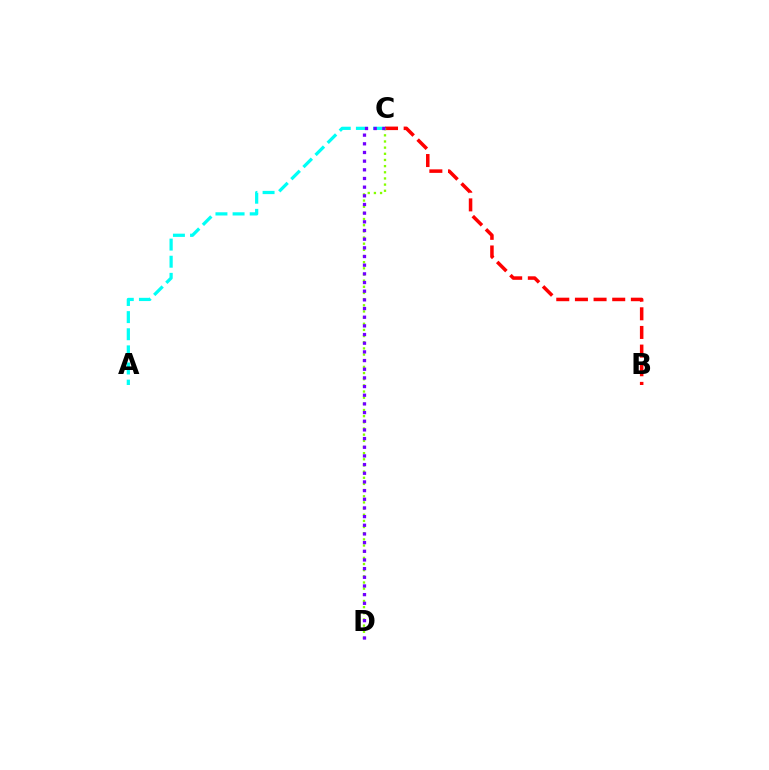{('B', 'C'): [{'color': '#ff0000', 'line_style': 'dashed', 'thickness': 2.53}], ('C', 'D'): [{'color': '#84ff00', 'line_style': 'dotted', 'thickness': 1.67}, {'color': '#7200ff', 'line_style': 'dotted', 'thickness': 2.36}], ('A', 'C'): [{'color': '#00fff6', 'line_style': 'dashed', 'thickness': 2.33}]}